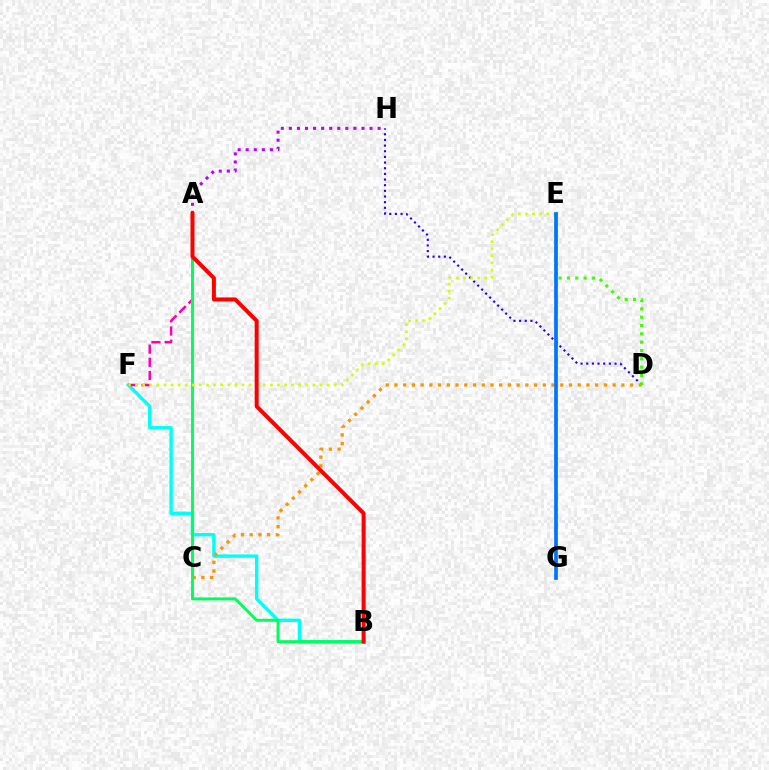{('B', 'F'): [{'color': '#00fff6', 'line_style': 'solid', 'thickness': 2.43}], ('D', 'H'): [{'color': '#2500ff', 'line_style': 'dotted', 'thickness': 1.54}], ('A', 'F'): [{'color': '#ff00ac', 'line_style': 'dashed', 'thickness': 1.79}], ('A', 'H'): [{'color': '#b900ff', 'line_style': 'dotted', 'thickness': 2.19}], ('C', 'D'): [{'color': '#ff9400', 'line_style': 'dotted', 'thickness': 2.37}], ('A', 'B'): [{'color': '#00ff5c', 'line_style': 'solid', 'thickness': 2.11}, {'color': '#ff0000', 'line_style': 'solid', 'thickness': 2.88}], ('D', 'E'): [{'color': '#3dff00', 'line_style': 'dotted', 'thickness': 2.26}], ('E', 'F'): [{'color': '#d1ff00', 'line_style': 'dotted', 'thickness': 1.93}], ('E', 'G'): [{'color': '#0074ff', 'line_style': 'solid', 'thickness': 2.66}]}